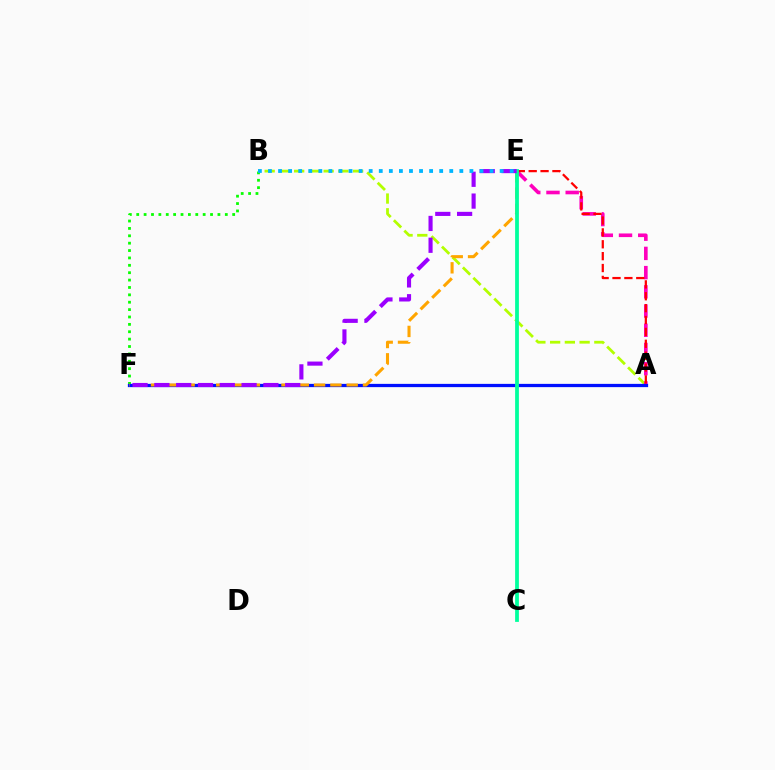{('B', 'F'): [{'color': '#08ff00', 'line_style': 'dotted', 'thickness': 2.01}], ('A', 'B'): [{'color': '#b3ff00', 'line_style': 'dashed', 'thickness': 2.0}], ('A', 'E'): [{'color': '#ff00bd', 'line_style': 'dashed', 'thickness': 2.61}, {'color': '#ff0000', 'line_style': 'dashed', 'thickness': 1.61}], ('A', 'F'): [{'color': '#0010ff', 'line_style': 'solid', 'thickness': 2.35}], ('E', 'F'): [{'color': '#ffa500', 'line_style': 'dashed', 'thickness': 2.22}, {'color': '#9b00ff', 'line_style': 'dashed', 'thickness': 2.96}], ('C', 'E'): [{'color': '#00ff9d', 'line_style': 'solid', 'thickness': 2.72}], ('B', 'E'): [{'color': '#00b5ff', 'line_style': 'dotted', 'thickness': 2.74}]}